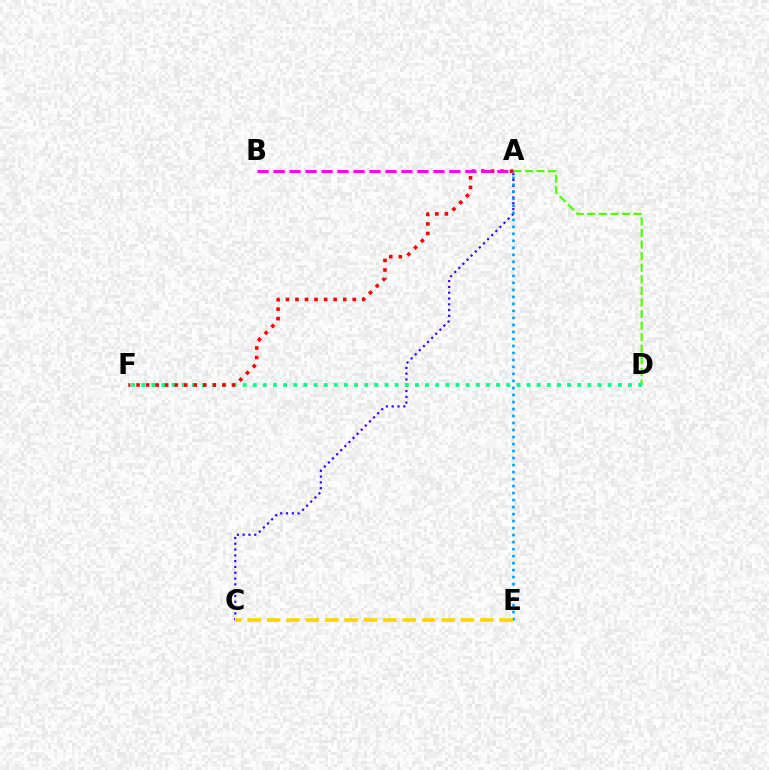{('A', 'C'): [{'color': '#3700ff', 'line_style': 'dotted', 'thickness': 1.58}], ('A', 'D'): [{'color': '#4fff00', 'line_style': 'dashed', 'thickness': 1.57}], ('D', 'F'): [{'color': '#00ff86', 'line_style': 'dotted', 'thickness': 2.76}], ('A', 'F'): [{'color': '#ff0000', 'line_style': 'dotted', 'thickness': 2.59}], ('A', 'E'): [{'color': '#009eff', 'line_style': 'dotted', 'thickness': 1.9}], ('A', 'B'): [{'color': '#ff00ed', 'line_style': 'dashed', 'thickness': 2.17}], ('C', 'E'): [{'color': '#ffd500', 'line_style': 'dashed', 'thickness': 2.63}]}